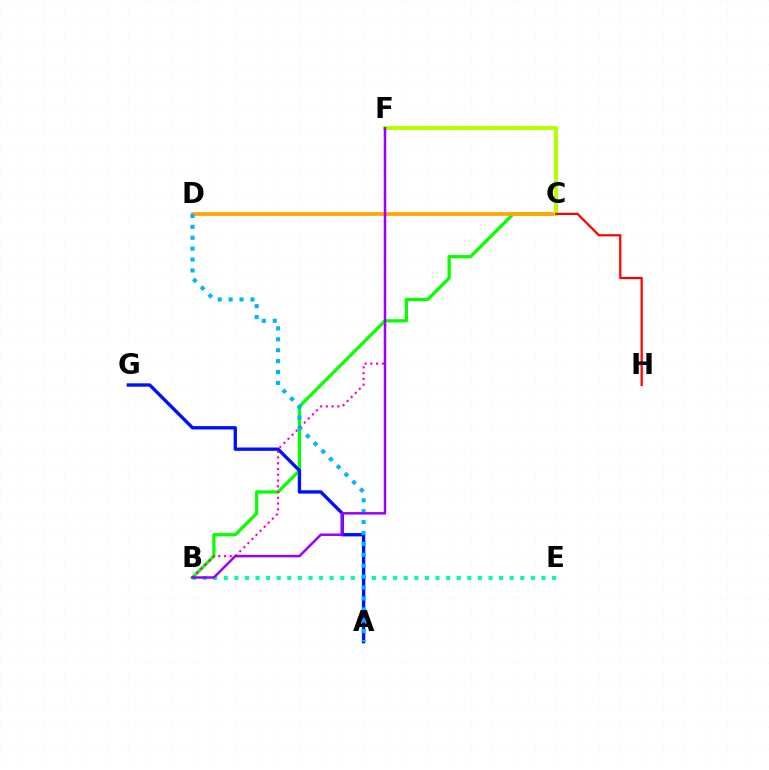{('B', 'C'): [{'color': '#08ff00', 'line_style': 'solid', 'thickness': 2.33}], ('C', 'D'): [{'color': '#ffa500', 'line_style': 'solid', 'thickness': 2.67}], ('B', 'E'): [{'color': '#00ff9d', 'line_style': 'dotted', 'thickness': 2.88}], ('C', 'F'): [{'color': '#b3ff00', 'line_style': 'solid', 'thickness': 2.97}], ('A', 'G'): [{'color': '#0010ff', 'line_style': 'solid', 'thickness': 2.41}], ('C', 'H'): [{'color': '#ff0000', 'line_style': 'solid', 'thickness': 1.61}], ('B', 'F'): [{'color': '#ff00bd', 'line_style': 'dotted', 'thickness': 1.56}, {'color': '#9b00ff', 'line_style': 'solid', 'thickness': 1.8}], ('A', 'D'): [{'color': '#00b5ff', 'line_style': 'dotted', 'thickness': 2.96}]}